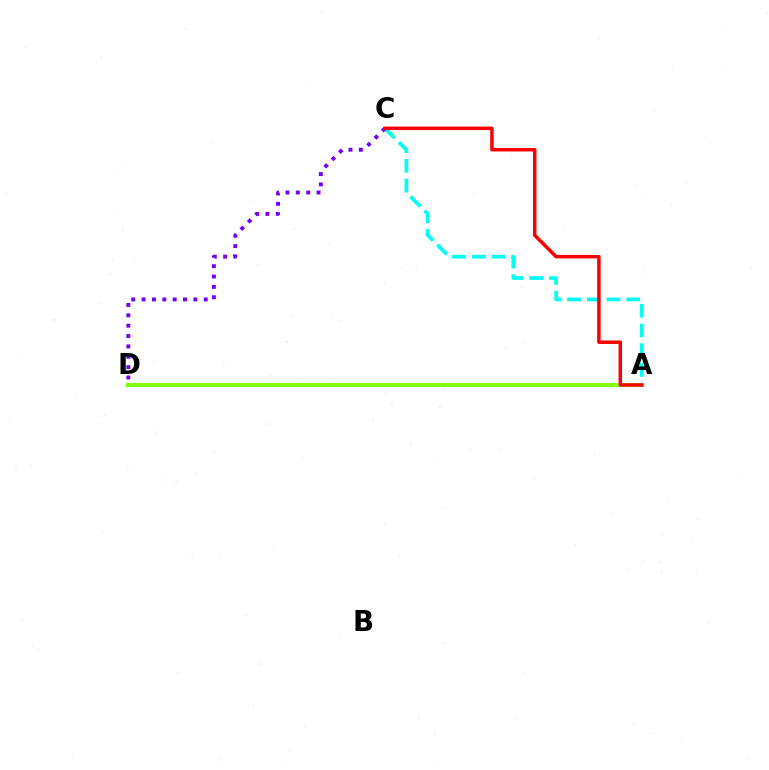{('A', 'D'): [{'color': '#84ff00', 'line_style': 'solid', 'thickness': 2.98}], ('A', 'C'): [{'color': '#00fff6', 'line_style': 'dashed', 'thickness': 2.68}, {'color': '#ff0000', 'line_style': 'solid', 'thickness': 2.51}], ('C', 'D'): [{'color': '#7200ff', 'line_style': 'dotted', 'thickness': 2.82}]}